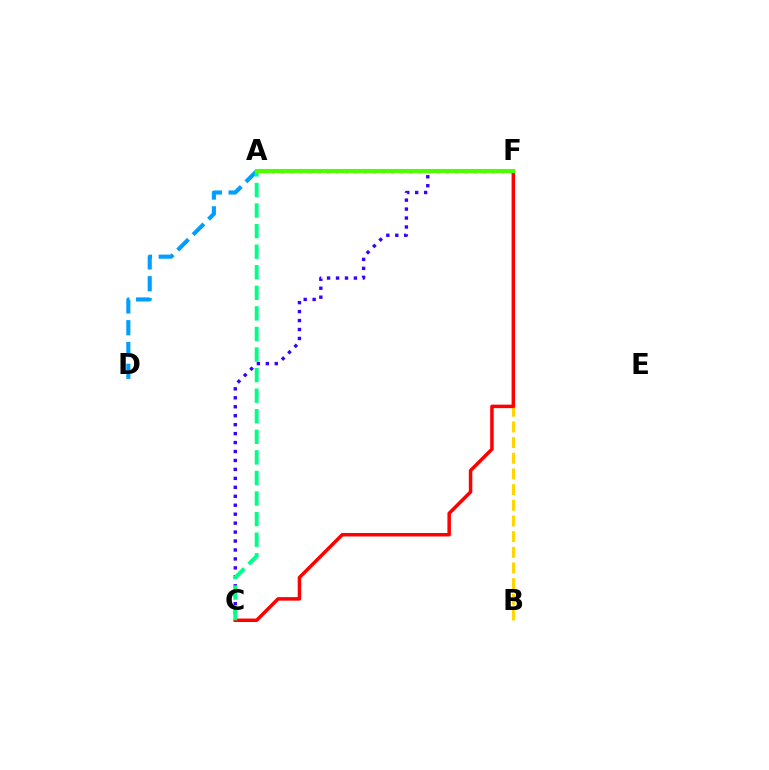{('A', 'F'): [{'color': '#ff00ed', 'line_style': 'dotted', 'thickness': 2.49}, {'color': '#4fff00', 'line_style': 'solid', 'thickness': 2.94}], ('B', 'F'): [{'color': '#ffd500', 'line_style': 'dashed', 'thickness': 2.13}], ('C', 'F'): [{'color': '#3700ff', 'line_style': 'dotted', 'thickness': 2.43}, {'color': '#ff0000', 'line_style': 'solid', 'thickness': 2.52}], ('A', 'D'): [{'color': '#009eff', 'line_style': 'dashed', 'thickness': 2.96}], ('A', 'C'): [{'color': '#00ff86', 'line_style': 'dashed', 'thickness': 2.79}]}